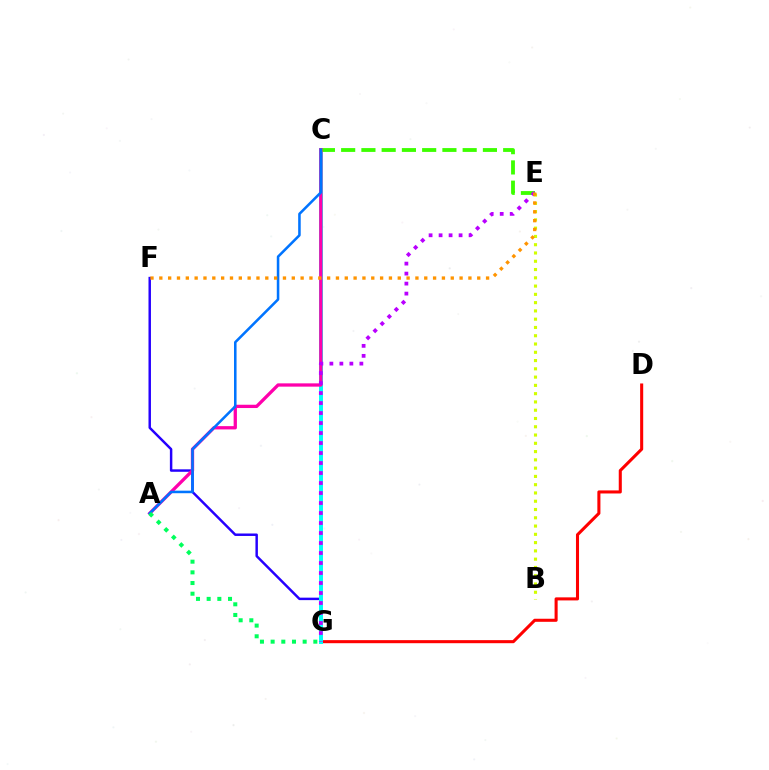{('B', 'E'): [{'color': '#d1ff00', 'line_style': 'dotted', 'thickness': 2.25}], ('F', 'G'): [{'color': '#2500ff', 'line_style': 'solid', 'thickness': 1.77}], ('D', 'G'): [{'color': '#ff0000', 'line_style': 'solid', 'thickness': 2.21}], ('C', 'G'): [{'color': '#00fff6', 'line_style': 'solid', 'thickness': 2.87}], ('C', 'E'): [{'color': '#3dff00', 'line_style': 'dashed', 'thickness': 2.75}], ('A', 'C'): [{'color': '#ff00ac', 'line_style': 'solid', 'thickness': 2.37}, {'color': '#0074ff', 'line_style': 'solid', 'thickness': 1.84}], ('A', 'G'): [{'color': '#00ff5c', 'line_style': 'dotted', 'thickness': 2.9}], ('E', 'G'): [{'color': '#b900ff', 'line_style': 'dotted', 'thickness': 2.72}], ('E', 'F'): [{'color': '#ff9400', 'line_style': 'dotted', 'thickness': 2.4}]}